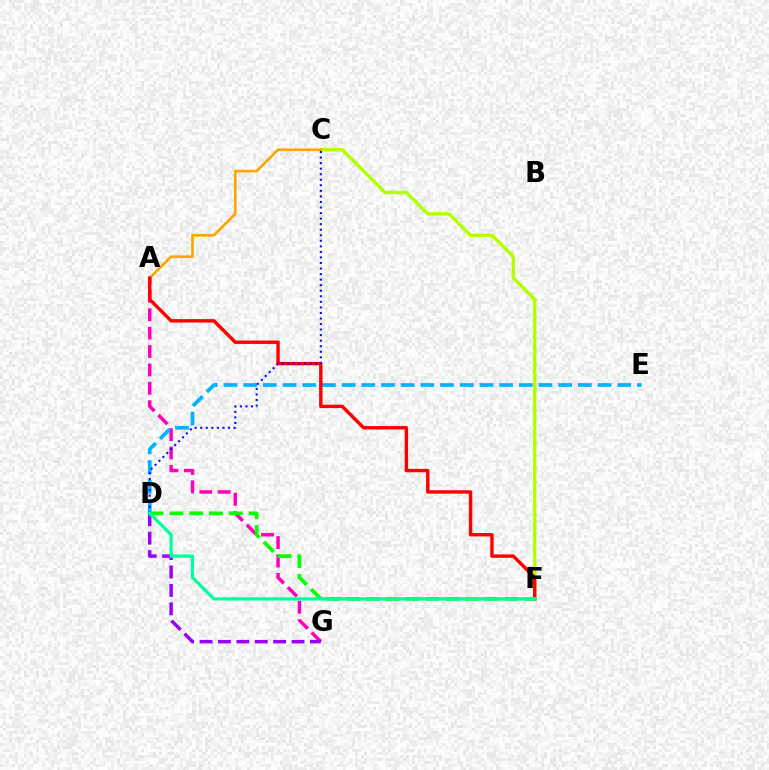{('A', 'G'): [{'color': '#ff00bd', 'line_style': 'dashed', 'thickness': 2.5}], ('D', 'G'): [{'color': '#9b00ff', 'line_style': 'dashed', 'thickness': 2.5}], ('C', 'F'): [{'color': '#b3ff00', 'line_style': 'solid', 'thickness': 2.43}], ('D', 'E'): [{'color': '#00b5ff', 'line_style': 'dashed', 'thickness': 2.67}], ('A', 'C'): [{'color': '#ffa500', 'line_style': 'solid', 'thickness': 1.9}], ('A', 'F'): [{'color': '#ff0000', 'line_style': 'solid', 'thickness': 2.45}], ('C', 'D'): [{'color': '#0010ff', 'line_style': 'dotted', 'thickness': 1.51}], ('D', 'F'): [{'color': '#08ff00', 'line_style': 'dashed', 'thickness': 2.69}, {'color': '#00ff9d', 'line_style': 'solid', 'thickness': 2.34}]}